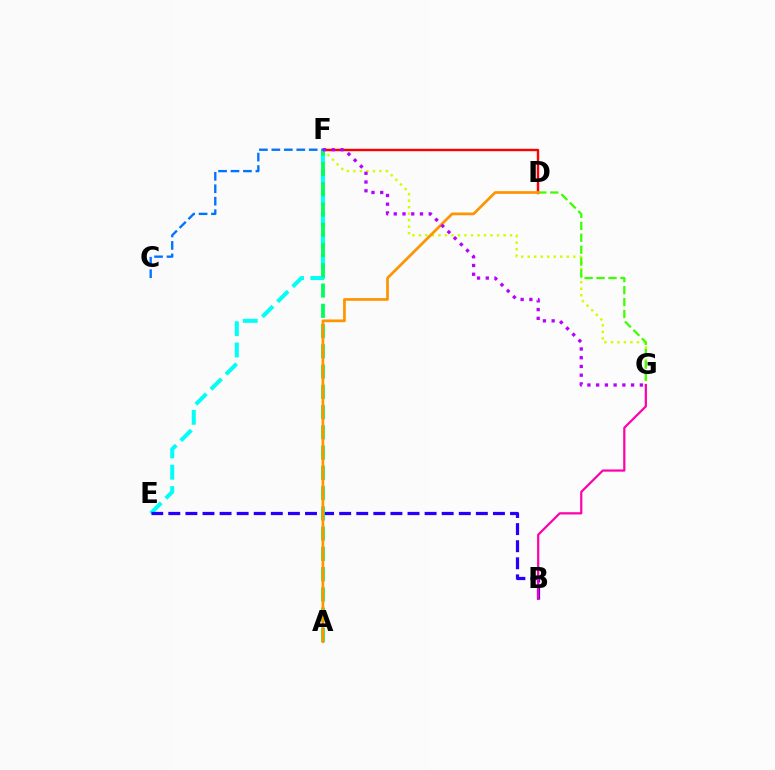{('F', 'G'): [{'color': '#d1ff00', 'line_style': 'dotted', 'thickness': 1.77}, {'color': '#b900ff', 'line_style': 'dotted', 'thickness': 2.37}], ('D', 'F'): [{'color': '#ff0000', 'line_style': 'solid', 'thickness': 1.73}], ('E', 'F'): [{'color': '#00fff6', 'line_style': 'dashed', 'thickness': 2.89}], ('B', 'E'): [{'color': '#2500ff', 'line_style': 'dashed', 'thickness': 2.32}], ('A', 'F'): [{'color': '#00ff5c', 'line_style': 'dashed', 'thickness': 2.75}], ('D', 'G'): [{'color': '#3dff00', 'line_style': 'dashed', 'thickness': 1.62}], ('A', 'D'): [{'color': '#ff9400', 'line_style': 'solid', 'thickness': 1.96}], ('C', 'F'): [{'color': '#0074ff', 'line_style': 'dashed', 'thickness': 1.69}], ('B', 'G'): [{'color': '#ff00ac', 'line_style': 'solid', 'thickness': 1.59}]}